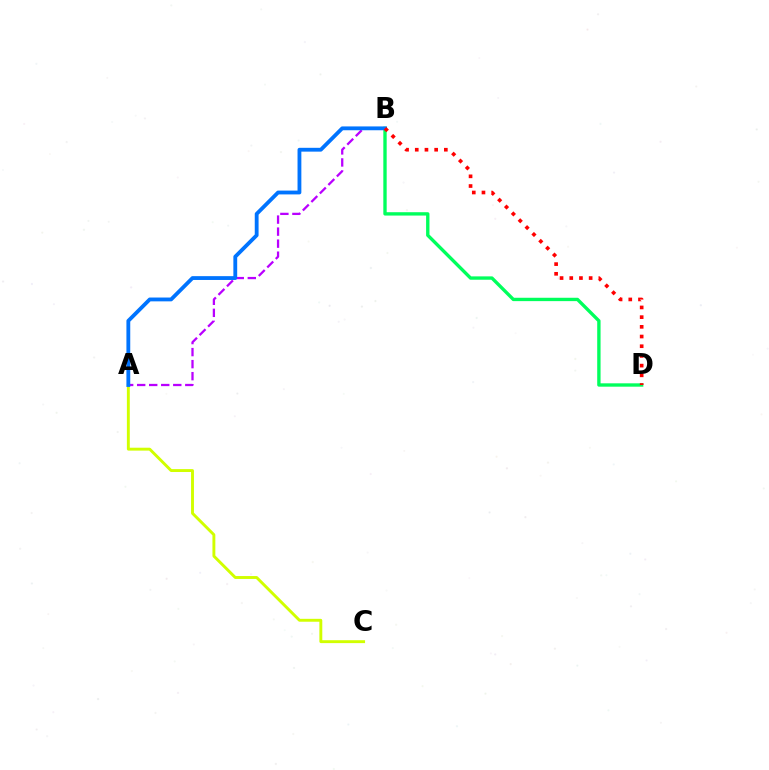{('A', 'B'): [{'color': '#b900ff', 'line_style': 'dashed', 'thickness': 1.63}, {'color': '#0074ff', 'line_style': 'solid', 'thickness': 2.75}], ('A', 'C'): [{'color': '#d1ff00', 'line_style': 'solid', 'thickness': 2.09}], ('B', 'D'): [{'color': '#00ff5c', 'line_style': 'solid', 'thickness': 2.42}, {'color': '#ff0000', 'line_style': 'dotted', 'thickness': 2.63}]}